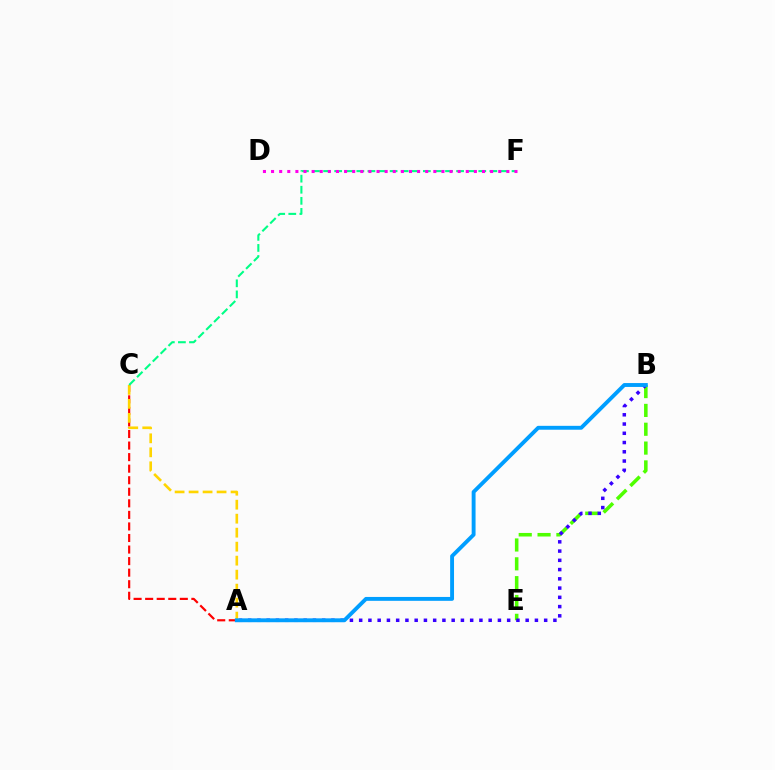{('B', 'E'): [{'color': '#4fff00', 'line_style': 'dashed', 'thickness': 2.56}], ('A', 'C'): [{'color': '#ff0000', 'line_style': 'dashed', 'thickness': 1.57}, {'color': '#ffd500', 'line_style': 'dashed', 'thickness': 1.9}], ('A', 'B'): [{'color': '#3700ff', 'line_style': 'dotted', 'thickness': 2.51}, {'color': '#009eff', 'line_style': 'solid', 'thickness': 2.8}], ('C', 'F'): [{'color': '#00ff86', 'line_style': 'dashed', 'thickness': 1.51}], ('D', 'F'): [{'color': '#ff00ed', 'line_style': 'dotted', 'thickness': 2.2}]}